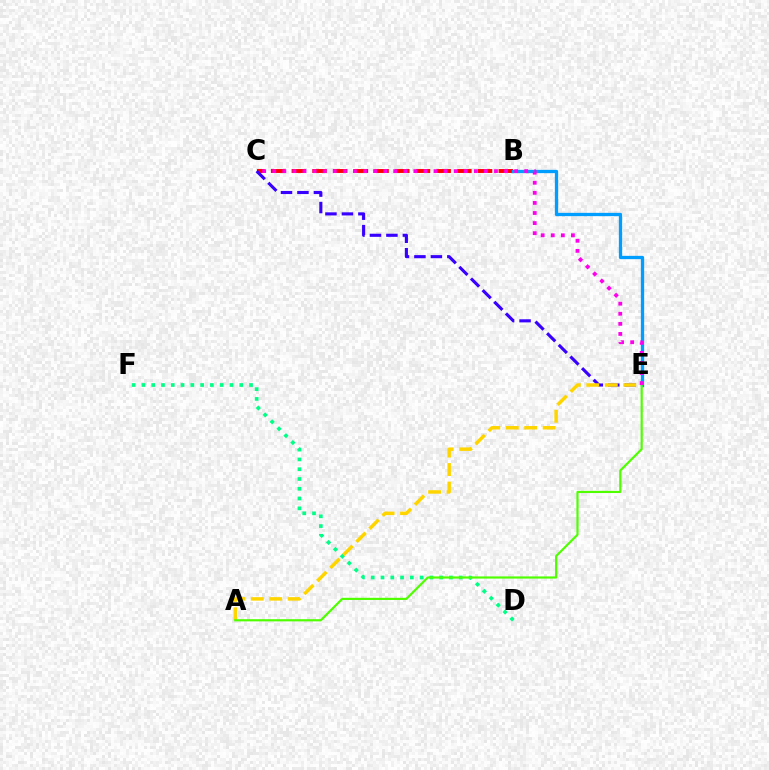{('D', 'F'): [{'color': '#00ff86', 'line_style': 'dotted', 'thickness': 2.66}], ('B', 'C'): [{'color': '#ff0000', 'line_style': 'dashed', 'thickness': 2.81}], ('B', 'E'): [{'color': '#009eff', 'line_style': 'solid', 'thickness': 2.37}], ('C', 'E'): [{'color': '#3700ff', 'line_style': 'dashed', 'thickness': 2.24}, {'color': '#ff00ed', 'line_style': 'dotted', 'thickness': 2.74}], ('A', 'E'): [{'color': '#ffd500', 'line_style': 'dashed', 'thickness': 2.51}, {'color': '#4fff00', 'line_style': 'solid', 'thickness': 1.57}]}